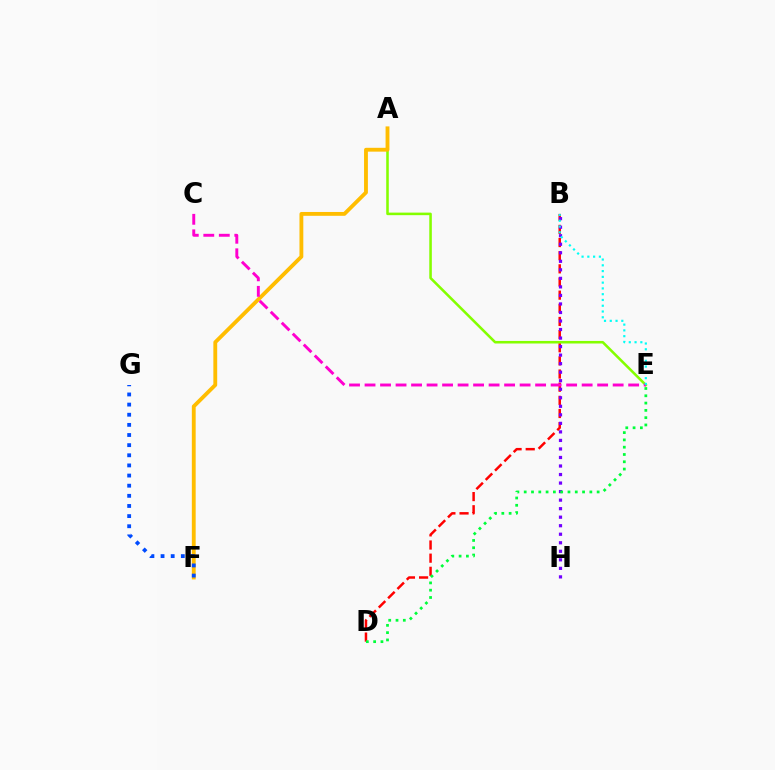{('B', 'D'): [{'color': '#ff0000', 'line_style': 'dashed', 'thickness': 1.79}], ('A', 'E'): [{'color': '#84ff00', 'line_style': 'solid', 'thickness': 1.84}], ('B', 'H'): [{'color': '#7200ff', 'line_style': 'dotted', 'thickness': 2.32}], ('A', 'F'): [{'color': '#ffbd00', 'line_style': 'solid', 'thickness': 2.77}], ('C', 'E'): [{'color': '#ff00cf', 'line_style': 'dashed', 'thickness': 2.11}], ('F', 'G'): [{'color': '#004bff', 'line_style': 'dotted', 'thickness': 2.75}], ('B', 'E'): [{'color': '#00fff6', 'line_style': 'dotted', 'thickness': 1.57}], ('D', 'E'): [{'color': '#00ff39', 'line_style': 'dotted', 'thickness': 1.98}]}